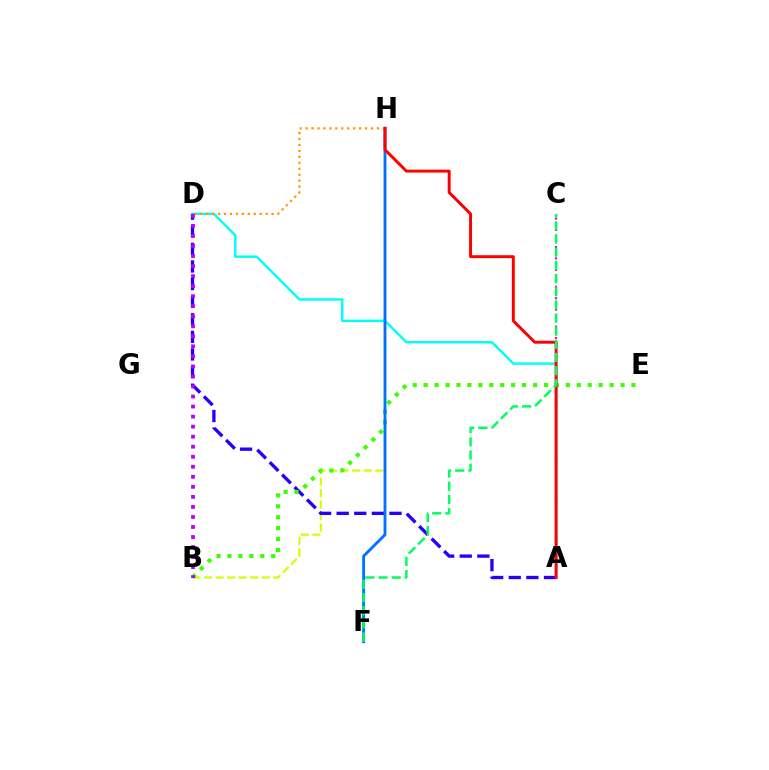{('A', 'D'): [{'color': '#00fff6', 'line_style': 'solid', 'thickness': 1.76}, {'color': '#2500ff', 'line_style': 'dashed', 'thickness': 2.39}], ('B', 'H'): [{'color': '#d1ff00', 'line_style': 'dashed', 'thickness': 1.57}], ('B', 'E'): [{'color': '#3dff00', 'line_style': 'dotted', 'thickness': 2.97}], ('A', 'C'): [{'color': '#ff00ac', 'line_style': 'dotted', 'thickness': 1.55}], ('F', 'H'): [{'color': '#0074ff', 'line_style': 'solid', 'thickness': 2.07}], ('D', 'H'): [{'color': '#ff9400', 'line_style': 'dotted', 'thickness': 1.62}], ('A', 'H'): [{'color': '#ff0000', 'line_style': 'solid', 'thickness': 2.13}], ('B', 'D'): [{'color': '#b900ff', 'line_style': 'dotted', 'thickness': 2.73}], ('C', 'F'): [{'color': '#00ff5c', 'line_style': 'dashed', 'thickness': 1.79}]}